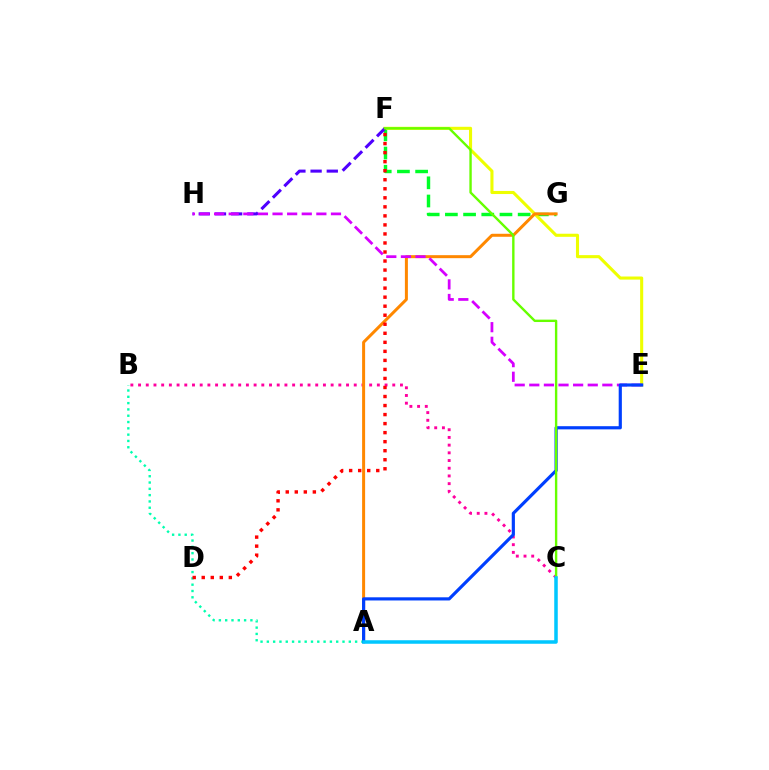{('B', 'C'): [{'color': '#ff00a0', 'line_style': 'dotted', 'thickness': 2.09}], ('F', 'G'): [{'color': '#00ff27', 'line_style': 'dashed', 'thickness': 2.47}], ('E', 'F'): [{'color': '#eeff00', 'line_style': 'solid', 'thickness': 2.22}], ('A', 'G'): [{'color': '#ff8800', 'line_style': 'solid', 'thickness': 2.16}], ('F', 'H'): [{'color': '#4f00ff', 'line_style': 'dashed', 'thickness': 2.2}], ('E', 'H'): [{'color': '#d600ff', 'line_style': 'dashed', 'thickness': 1.98}], ('A', 'B'): [{'color': '#00ffaf', 'line_style': 'dotted', 'thickness': 1.71}], ('A', 'E'): [{'color': '#003fff', 'line_style': 'solid', 'thickness': 2.28}], ('C', 'F'): [{'color': '#66ff00', 'line_style': 'solid', 'thickness': 1.72}], ('D', 'F'): [{'color': '#ff0000', 'line_style': 'dotted', 'thickness': 2.45}], ('A', 'C'): [{'color': '#00c7ff', 'line_style': 'solid', 'thickness': 2.54}]}